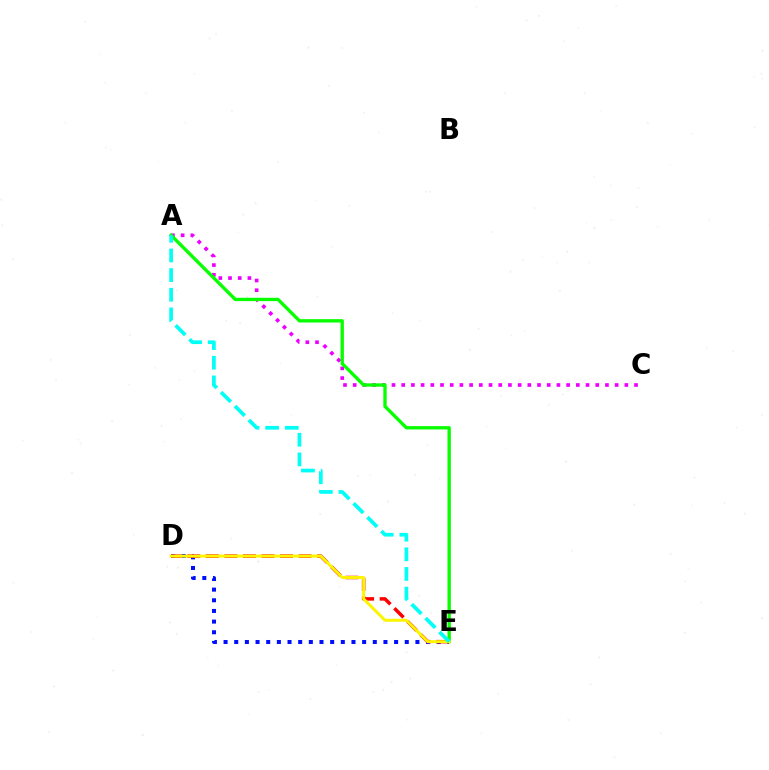{('D', 'E'): [{'color': '#0010ff', 'line_style': 'dotted', 'thickness': 2.9}, {'color': '#ff0000', 'line_style': 'dashed', 'thickness': 2.52}, {'color': '#fcf500', 'line_style': 'solid', 'thickness': 2.13}], ('A', 'C'): [{'color': '#ee00ff', 'line_style': 'dotted', 'thickness': 2.64}], ('A', 'E'): [{'color': '#08ff00', 'line_style': 'solid', 'thickness': 2.42}, {'color': '#00fff6', 'line_style': 'dashed', 'thickness': 2.67}]}